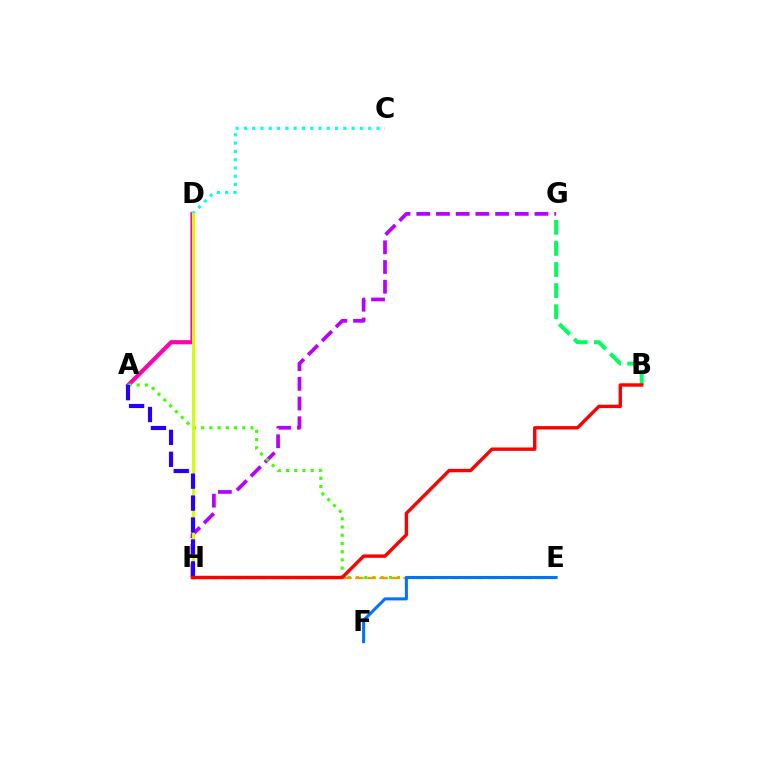{('G', 'H'): [{'color': '#b900ff', 'line_style': 'dashed', 'thickness': 2.68}], ('A', 'D'): [{'color': '#ff00ac', 'line_style': 'solid', 'thickness': 2.97}], ('A', 'E'): [{'color': '#3dff00', 'line_style': 'dotted', 'thickness': 2.23}], ('C', 'D'): [{'color': '#00fff6', 'line_style': 'dotted', 'thickness': 2.25}], ('E', 'H'): [{'color': '#ff9400', 'line_style': 'dashed', 'thickness': 1.63}], ('D', 'H'): [{'color': '#d1ff00', 'line_style': 'solid', 'thickness': 2.13}], ('B', 'G'): [{'color': '#00ff5c', 'line_style': 'dashed', 'thickness': 2.86}], ('E', 'F'): [{'color': '#0074ff', 'line_style': 'solid', 'thickness': 2.2}], ('A', 'H'): [{'color': '#2500ff', 'line_style': 'dashed', 'thickness': 2.98}], ('B', 'H'): [{'color': '#ff0000', 'line_style': 'solid', 'thickness': 2.45}]}